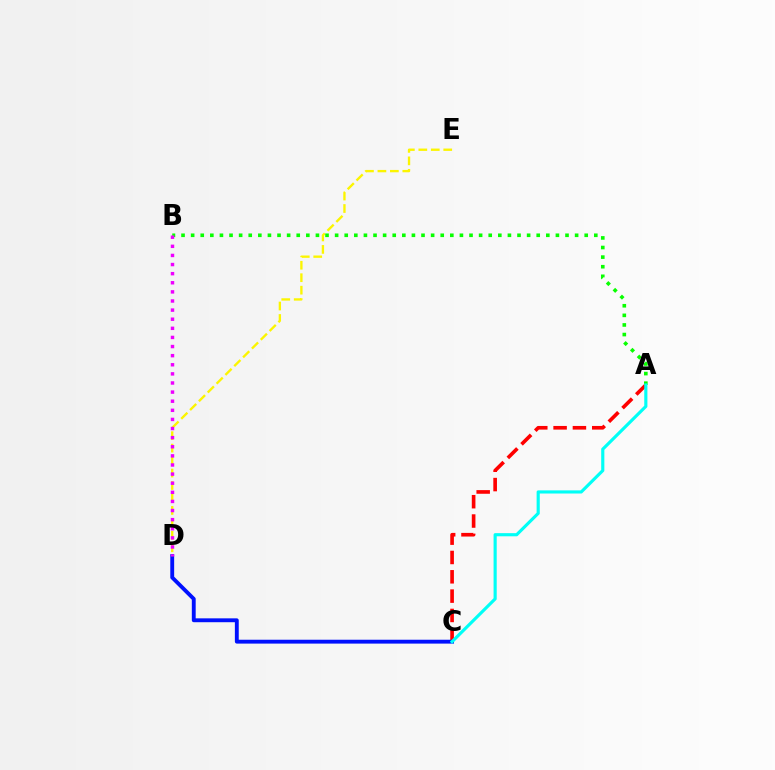{('A', 'C'): [{'color': '#ff0000', 'line_style': 'dashed', 'thickness': 2.63}, {'color': '#00fff6', 'line_style': 'solid', 'thickness': 2.27}], ('C', 'D'): [{'color': '#0010ff', 'line_style': 'solid', 'thickness': 2.78}], ('D', 'E'): [{'color': '#fcf500', 'line_style': 'dashed', 'thickness': 1.69}], ('A', 'B'): [{'color': '#08ff00', 'line_style': 'dotted', 'thickness': 2.61}], ('B', 'D'): [{'color': '#ee00ff', 'line_style': 'dotted', 'thickness': 2.48}]}